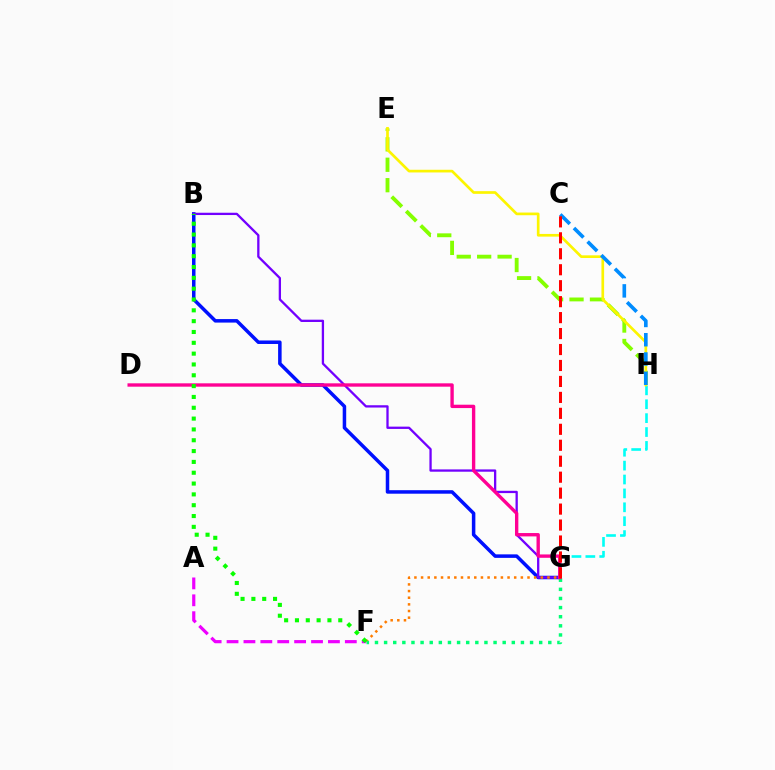{('G', 'H'): [{'color': '#00fff6', 'line_style': 'dashed', 'thickness': 1.89}], ('B', 'G'): [{'color': '#0010ff', 'line_style': 'solid', 'thickness': 2.53}, {'color': '#7200ff', 'line_style': 'solid', 'thickness': 1.66}], ('F', 'G'): [{'color': '#ff7c00', 'line_style': 'dotted', 'thickness': 1.81}, {'color': '#00ff74', 'line_style': 'dotted', 'thickness': 2.48}], ('E', 'H'): [{'color': '#84ff00', 'line_style': 'dashed', 'thickness': 2.78}, {'color': '#fcf500', 'line_style': 'solid', 'thickness': 1.93}], ('A', 'F'): [{'color': '#ee00ff', 'line_style': 'dashed', 'thickness': 2.3}], ('C', 'H'): [{'color': '#008cff', 'line_style': 'dashed', 'thickness': 2.62}], ('D', 'G'): [{'color': '#ff0094', 'line_style': 'solid', 'thickness': 2.42}], ('B', 'F'): [{'color': '#08ff00', 'line_style': 'dotted', 'thickness': 2.94}], ('C', 'G'): [{'color': '#ff0000', 'line_style': 'dashed', 'thickness': 2.17}]}